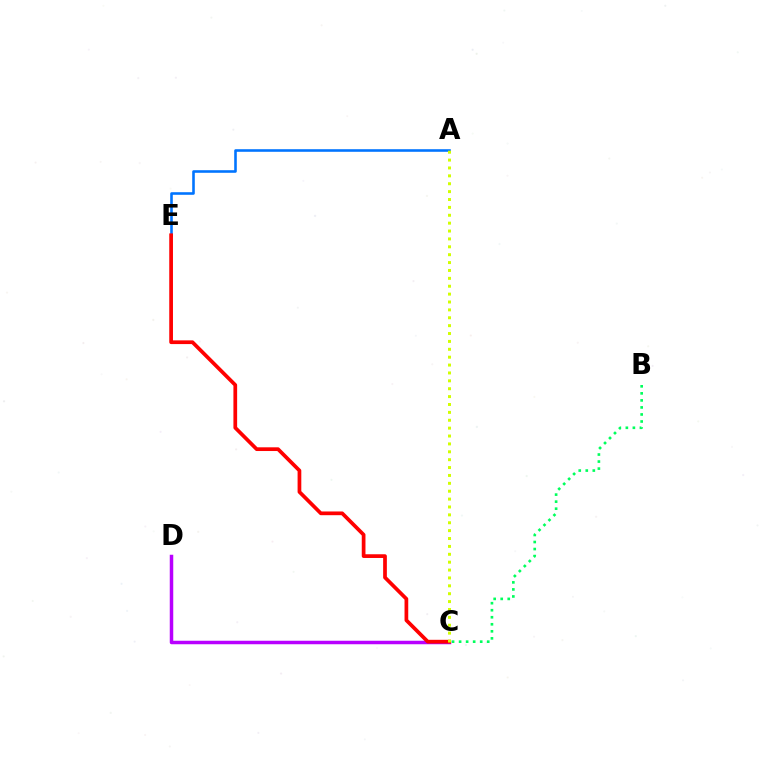{('B', 'C'): [{'color': '#00ff5c', 'line_style': 'dotted', 'thickness': 1.91}], ('A', 'E'): [{'color': '#0074ff', 'line_style': 'solid', 'thickness': 1.86}], ('C', 'D'): [{'color': '#b900ff', 'line_style': 'solid', 'thickness': 2.52}], ('C', 'E'): [{'color': '#ff0000', 'line_style': 'solid', 'thickness': 2.68}], ('A', 'C'): [{'color': '#d1ff00', 'line_style': 'dotted', 'thickness': 2.14}]}